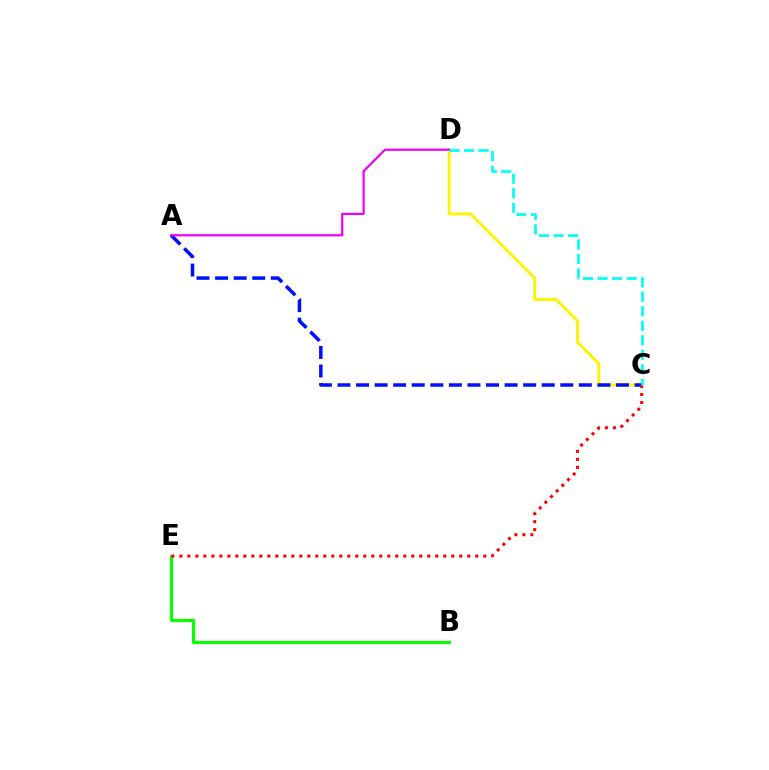{('C', 'D'): [{'color': '#fcf500', 'line_style': 'solid', 'thickness': 2.12}, {'color': '#00fff6', 'line_style': 'dashed', 'thickness': 1.97}], ('B', 'E'): [{'color': '#08ff00', 'line_style': 'solid', 'thickness': 2.27}], ('A', 'C'): [{'color': '#0010ff', 'line_style': 'dashed', 'thickness': 2.52}], ('C', 'E'): [{'color': '#ff0000', 'line_style': 'dotted', 'thickness': 2.17}], ('A', 'D'): [{'color': '#ee00ff', 'line_style': 'solid', 'thickness': 1.61}]}